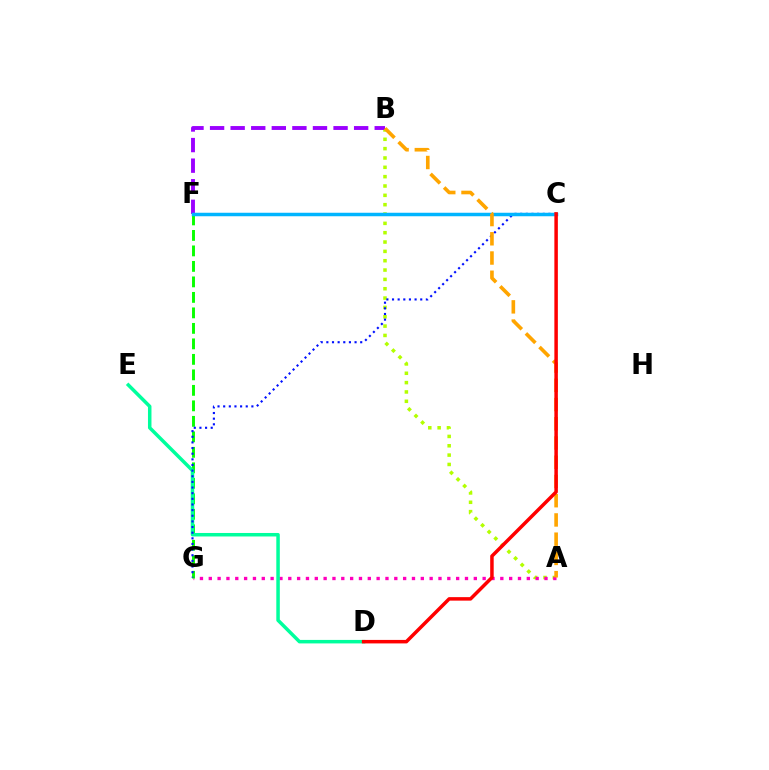{('A', 'B'): [{'color': '#b3ff00', 'line_style': 'dotted', 'thickness': 2.54}, {'color': '#ffa500', 'line_style': 'dashed', 'thickness': 2.61}], ('B', 'F'): [{'color': '#9b00ff', 'line_style': 'dashed', 'thickness': 2.8}], ('A', 'G'): [{'color': '#ff00bd', 'line_style': 'dotted', 'thickness': 2.4}], ('F', 'G'): [{'color': '#08ff00', 'line_style': 'dashed', 'thickness': 2.1}], ('D', 'E'): [{'color': '#00ff9d', 'line_style': 'solid', 'thickness': 2.52}], ('C', 'G'): [{'color': '#0010ff', 'line_style': 'dotted', 'thickness': 1.53}], ('C', 'F'): [{'color': '#00b5ff', 'line_style': 'solid', 'thickness': 2.51}], ('C', 'D'): [{'color': '#ff0000', 'line_style': 'solid', 'thickness': 2.52}]}